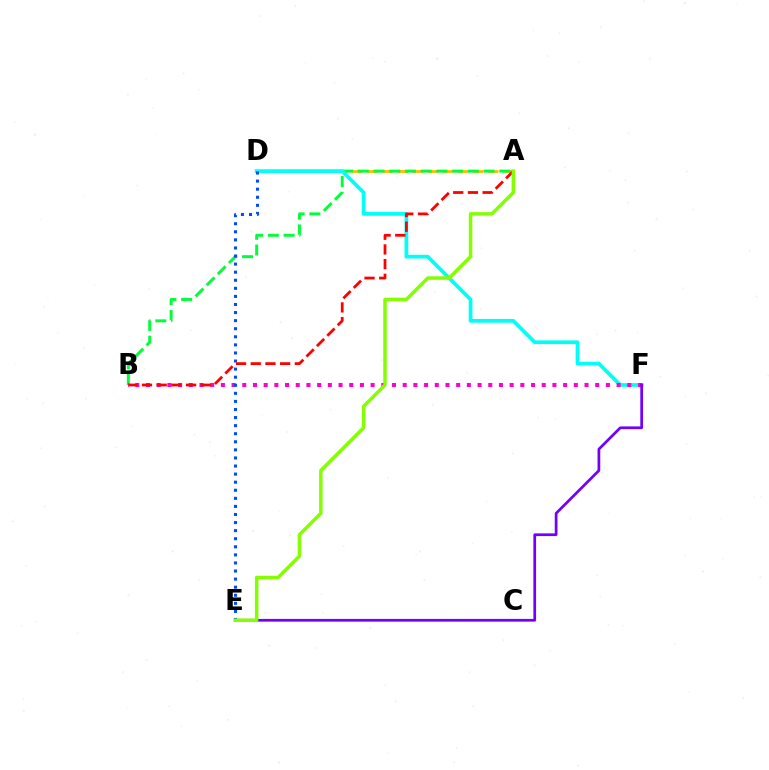{('A', 'D'): [{'color': '#ffbd00', 'line_style': 'dashed', 'thickness': 2.05}], ('A', 'B'): [{'color': '#00ff39', 'line_style': 'dashed', 'thickness': 2.14}, {'color': '#ff0000', 'line_style': 'dashed', 'thickness': 2.0}], ('D', 'F'): [{'color': '#00fff6', 'line_style': 'solid', 'thickness': 2.68}], ('B', 'F'): [{'color': '#ff00cf', 'line_style': 'dotted', 'thickness': 2.91}], ('E', 'F'): [{'color': '#7200ff', 'line_style': 'solid', 'thickness': 1.97}], ('D', 'E'): [{'color': '#004bff', 'line_style': 'dotted', 'thickness': 2.19}], ('A', 'E'): [{'color': '#84ff00', 'line_style': 'solid', 'thickness': 2.52}]}